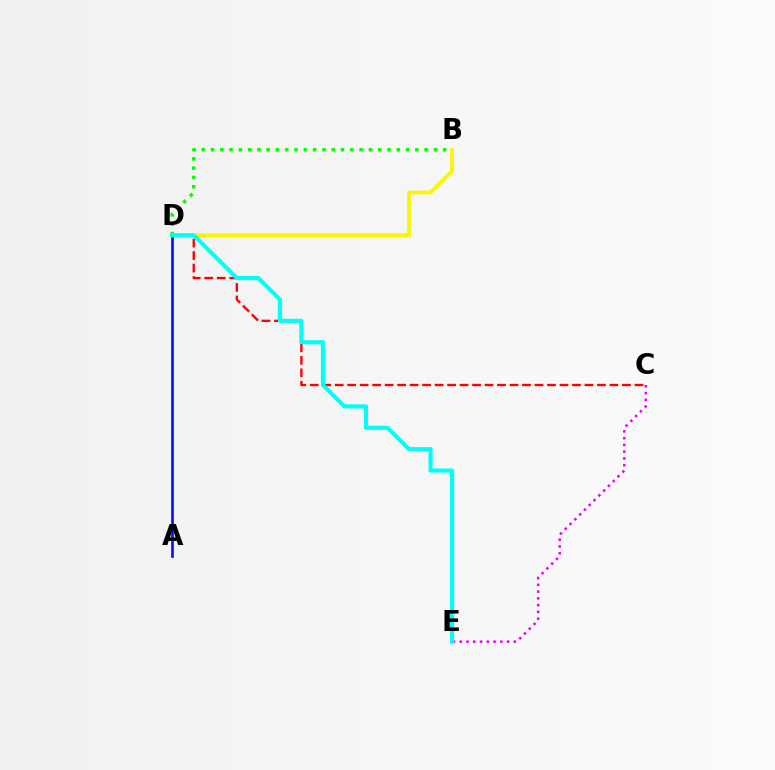{('B', 'D'): [{'color': '#fcf500', 'line_style': 'solid', 'thickness': 2.7}, {'color': '#08ff00', 'line_style': 'dotted', 'thickness': 2.52}], ('C', 'D'): [{'color': '#ff0000', 'line_style': 'dashed', 'thickness': 1.7}], ('A', 'D'): [{'color': '#0010ff', 'line_style': 'solid', 'thickness': 1.91}], ('C', 'E'): [{'color': '#ee00ff', 'line_style': 'dotted', 'thickness': 1.84}], ('D', 'E'): [{'color': '#00fff6', 'line_style': 'solid', 'thickness': 2.97}]}